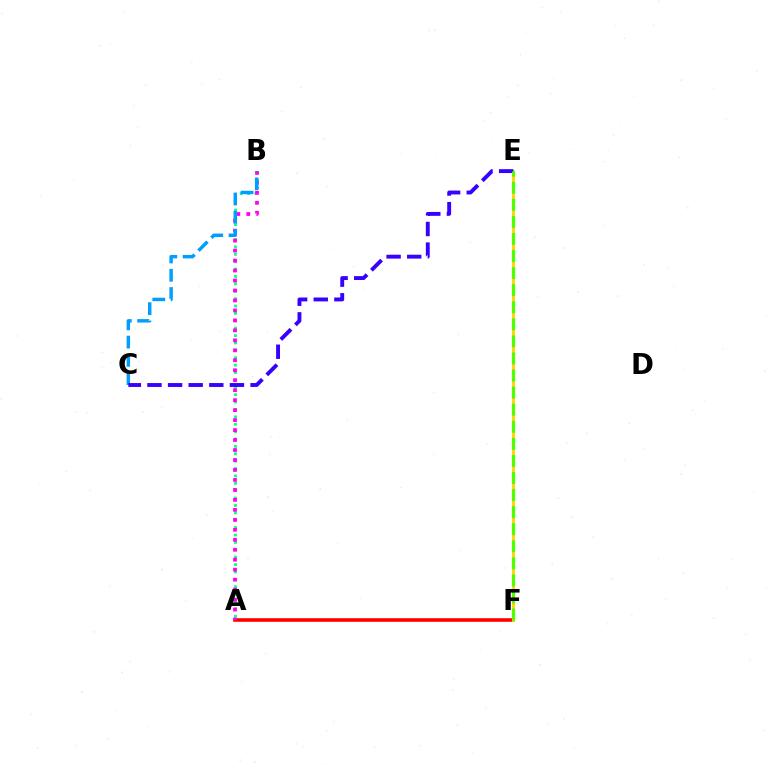{('A', 'F'): [{'color': '#ff0000', 'line_style': 'solid', 'thickness': 2.6}], ('E', 'F'): [{'color': '#ffd500', 'line_style': 'solid', 'thickness': 2.09}, {'color': '#4fff00', 'line_style': 'dashed', 'thickness': 2.32}], ('A', 'B'): [{'color': '#00ff86', 'line_style': 'dotted', 'thickness': 2.01}, {'color': '#ff00ed', 'line_style': 'dotted', 'thickness': 2.71}], ('B', 'C'): [{'color': '#009eff', 'line_style': 'dashed', 'thickness': 2.48}], ('C', 'E'): [{'color': '#3700ff', 'line_style': 'dashed', 'thickness': 2.8}]}